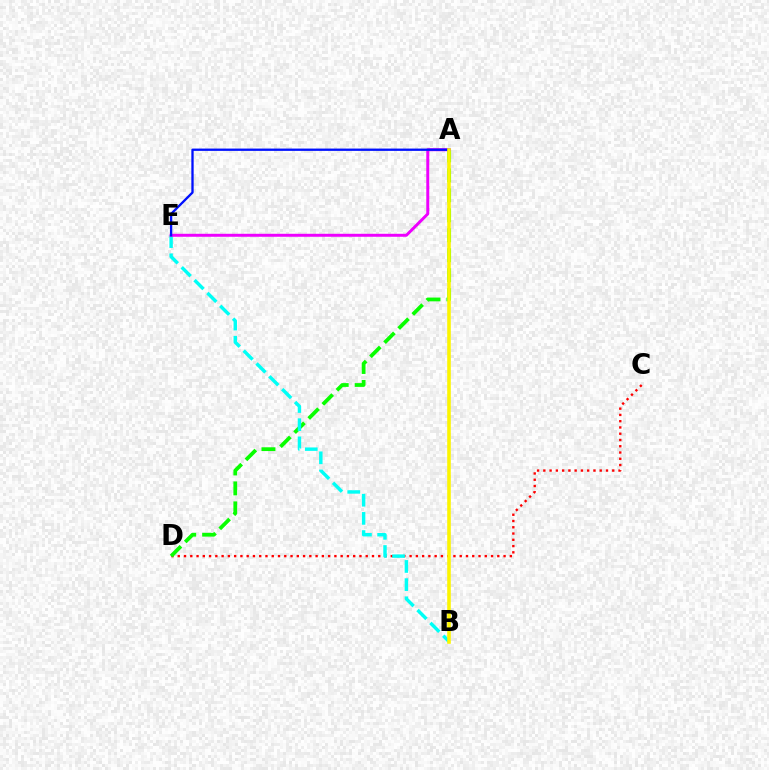{('C', 'D'): [{'color': '#ff0000', 'line_style': 'dotted', 'thickness': 1.7}], ('A', 'D'): [{'color': '#08ff00', 'line_style': 'dashed', 'thickness': 2.71}], ('B', 'E'): [{'color': '#00fff6', 'line_style': 'dashed', 'thickness': 2.47}], ('A', 'E'): [{'color': '#ee00ff', 'line_style': 'solid', 'thickness': 2.14}, {'color': '#0010ff', 'line_style': 'solid', 'thickness': 1.66}], ('A', 'B'): [{'color': '#fcf500', 'line_style': 'solid', 'thickness': 2.58}]}